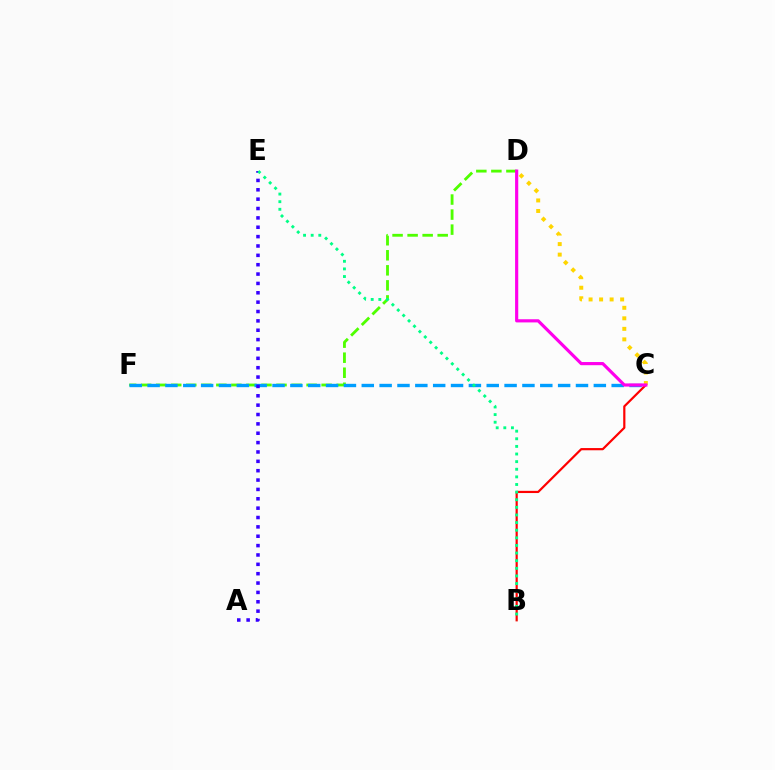{('D', 'F'): [{'color': '#4fff00', 'line_style': 'dashed', 'thickness': 2.04}], ('B', 'C'): [{'color': '#ff0000', 'line_style': 'solid', 'thickness': 1.58}], ('C', 'D'): [{'color': '#ffd500', 'line_style': 'dotted', 'thickness': 2.86}, {'color': '#ff00ed', 'line_style': 'solid', 'thickness': 2.28}], ('C', 'F'): [{'color': '#009eff', 'line_style': 'dashed', 'thickness': 2.42}], ('A', 'E'): [{'color': '#3700ff', 'line_style': 'dotted', 'thickness': 2.54}], ('B', 'E'): [{'color': '#00ff86', 'line_style': 'dotted', 'thickness': 2.07}]}